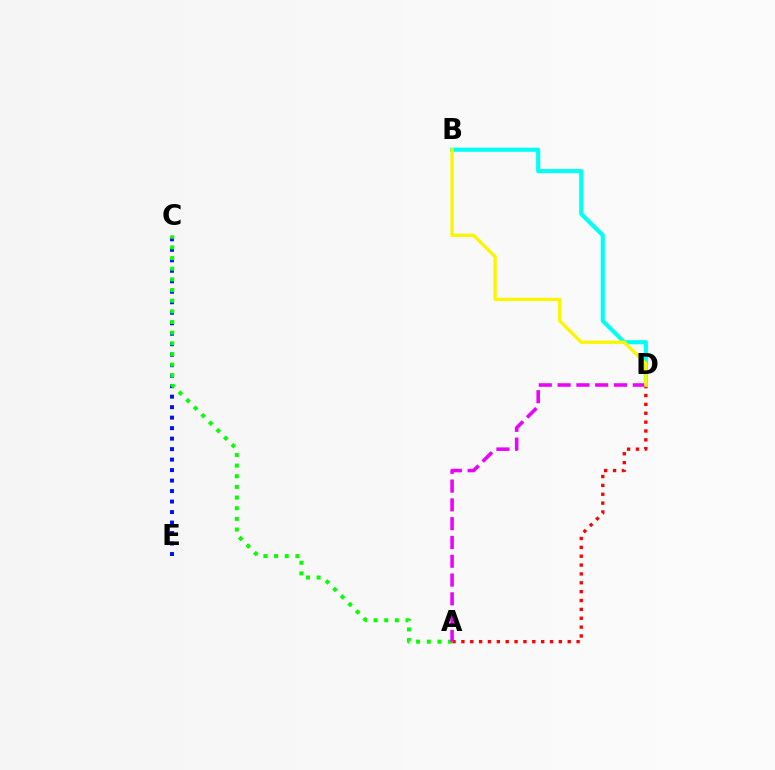{('C', 'E'): [{'color': '#0010ff', 'line_style': 'dotted', 'thickness': 2.85}], ('A', 'D'): [{'color': '#ff0000', 'line_style': 'dotted', 'thickness': 2.41}, {'color': '#ee00ff', 'line_style': 'dashed', 'thickness': 2.55}], ('A', 'C'): [{'color': '#08ff00', 'line_style': 'dotted', 'thickness': 2.89}], ('B', 'D'): [{'color': '#00fff6', 'line_style': 'solid', 'thickness': 2.97}, {'color': '#fcf500', 'line_style': 'solid', 'thickness': 2.38}]}